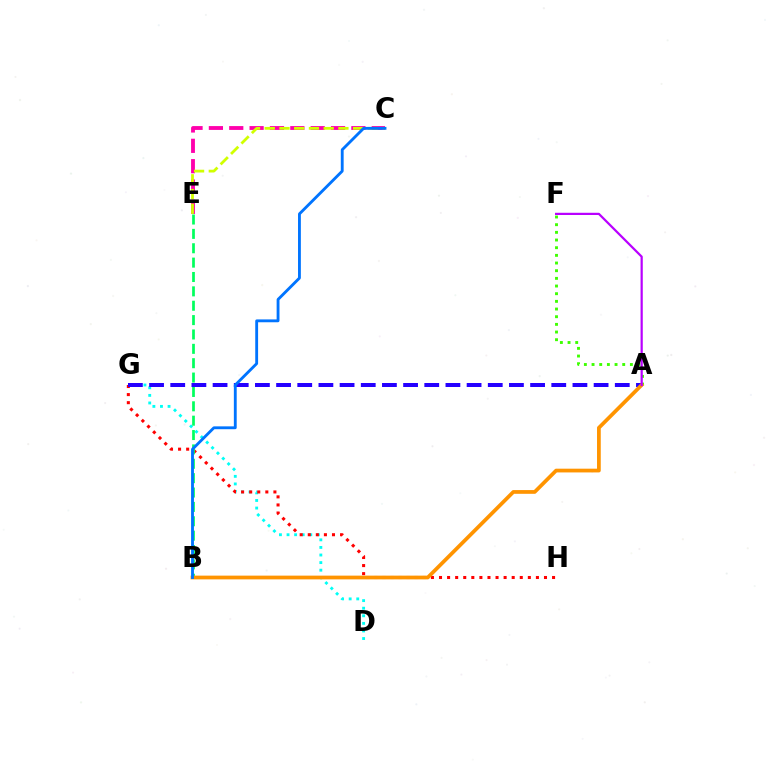{('D', 'G'): [{'color': '#00fff6', 'line_style': 'dotted', 'thickness': 2.06}], ('G', 'H'): [{'color': '#ff0000', 'line_style': 'dotted', 'thickness': 2.19}], ('A', 'F'): [{'color': '#3dff00', 'line_style': 'dotted', 'thickness': 2.08}, {'color': '#b900ff', 'line_style': 'solid', 'thickness': 1.6}], ('B', 'E'): [{'color': '#00ff5c', 'line_style': 'dashed', 'thickness': 1.95}], ('C', 'E'): [{'color': '#ff00ac', 'line_style': 'dashed', 'thickness': 2.77}, {'color': '#d1ff00', 'line_style': 'dashed', 'thickness': 2.0}], ('A', 'G'): [{'color': '#2500ff', 'line_style': 'dashed', 'thickness': 2.88}], ('A', 'B'): [{'color': '#ff9400', 'line_style': 'solid', 'thickness': 2.69}], ('B', 'C'): [{'color': '#0074ff', 'line_style': 'solid', 'thickness': 2.05}]}